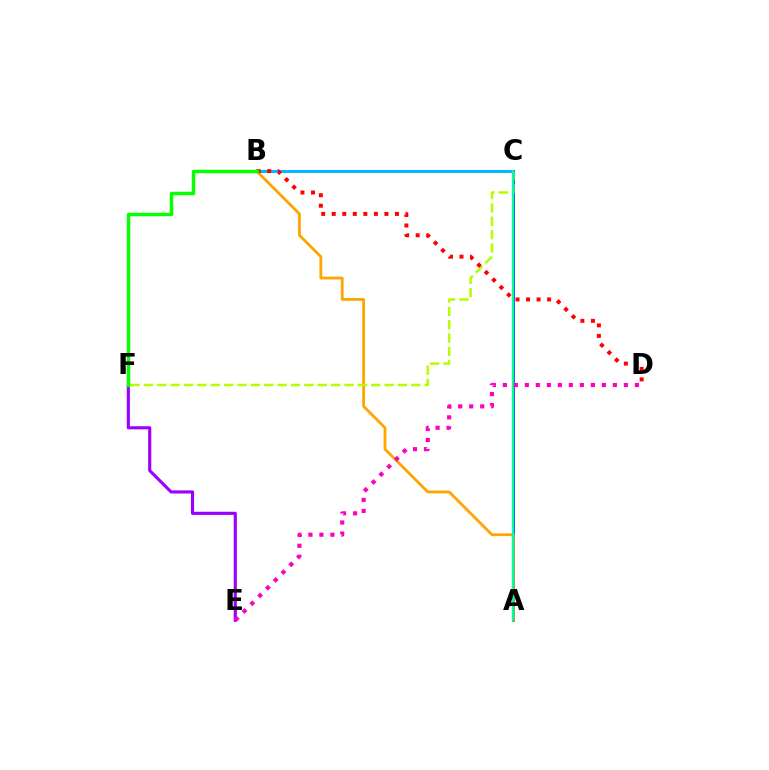{('E', 'F'): [{'color': '#9b00ff', 'line_style': 'solid', 'thickness': 2.25}], ('B', 'C'): [{'color': '#00b5ff', 'line_style': 'solid', 'thickness': 2.09}], ('A', 'C'): [{'color': '#0010ff', 'line_style': 'solid', 'thickness': 1.86}, {'color': '#00ff9d', 'line_style': 'solid', 'thickness': 1.68}], ('A', 'B'): [{'color': '#ffa500', 'line_style': 'solid', 'thickness': 2.02}], ('C', 'F'): [{'color': '#b3ff00', 'line_style': 'dashed', 'thickness': 1.82}], ('B', 'D'): [{'color': '#ff0000', 'line_style': 'dotted', 'thickness': 2.86}], ('D', 'E'): [{'color': '#ff00bd', 'line_style': 'dotted', 'thickness': 2.99}], ('B', 'F'): [{'color': '#08ff00', 'line_style': 'solid', 'thickness': 2.49}]}